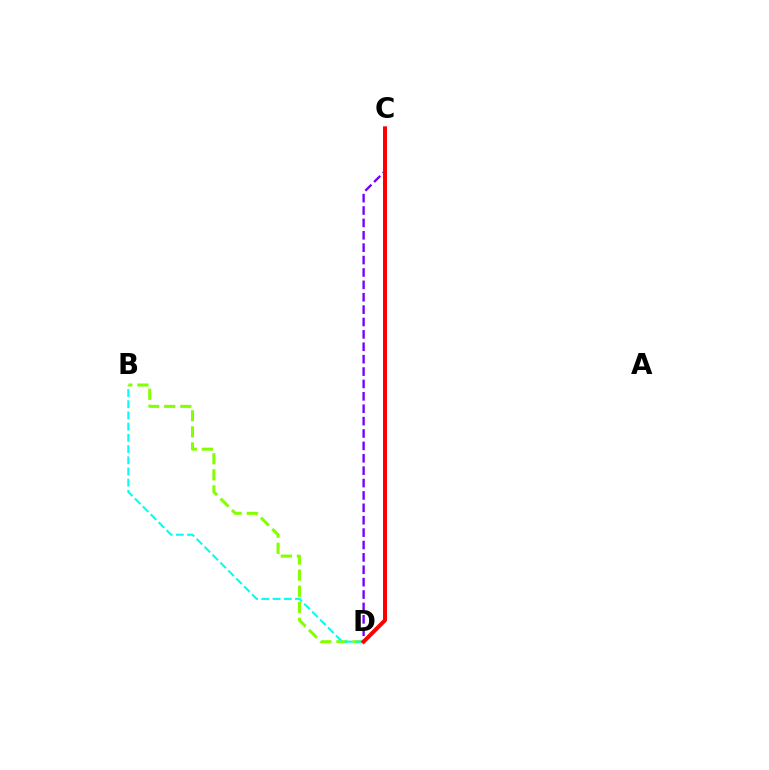{('B', 'D'): [{'color': '#84ff00', 'line_style': 'dashed', 'thickness': 2.18}, {'color': '#00fff6', 'line_style': 'dashed', 'thickness': 1.52}], ('C', 'D'): [{'color': '#7200ff', 'line_style': 'dashed', 'thickness': 1.68}, {'color': '#ff0000', 'line_style': 'solid', 'thickness': 2.86}]}